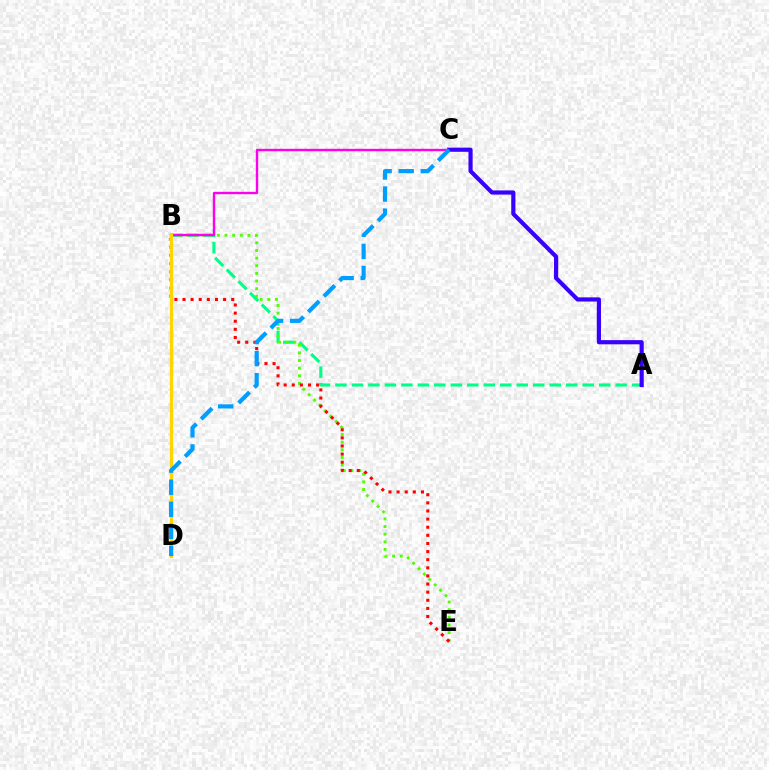{('A', 'B'): [{'color': '#00ff86', 'line_style': 'dashed', 'thickness': 2.24}], ('B', 'E'): [{'color': '#4fff00', 'line_style': 'dotted', 'thickness': 2.08}, {'color': '#ff0000', 'line_style': 'dotted', 'thickness': 2.21}], ('B', 'C'): [{'color': '#ff00ed', 'line_style': 'solid', 'thickness': 1.71}], ('B', 'D'): [{'color': '#ffd500', 'line_style': 'solid', 'thickness': 2.34}], ('A', 'C'): [{'color': '#3700ff', 'line_style': 'solid', 'thickness': 3.0}], ('C', 'D'): [{'color': '#009eff', 'line_style': 'dashed', 'thickness': 3.0}]}